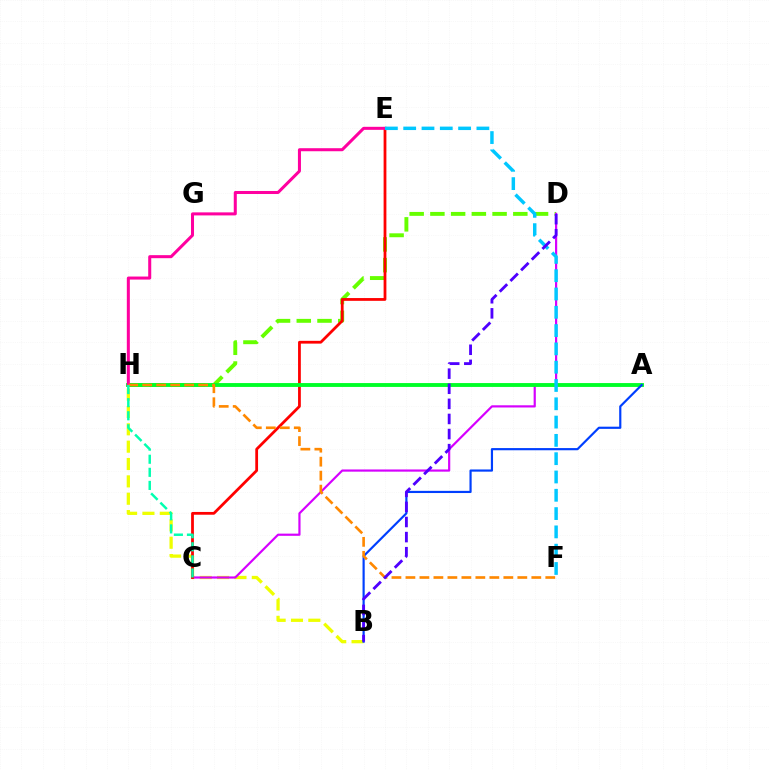{('B', 'H'): [{'color': '#eeff00', 'line_style': 'dashed', 'thickness': 2.36}], ('D', 'H'): [{'color': '#66ff00', 'line_style': 'dashed', 'thickness': 2.82}], ('C', 'D'): [{'color': '#d600ff', 'line_style': 'solid', 'thickness': 1.58}], ('C', 'E'): [{'color': '#ff0000', 'line_style': 'solid', 'thickness': 2.0}], ('A', 'H'): [{'color': '#00ff27', 'line_style': 'solid', 'thickness': 2.79}], ('E', 'H'): [{'color': '#ff00a0', 'line_style': 'solid', 'thickness': 2.18}], ('E', 'F'): [{'color': '#00c7ff', 'line_style': 'dashed', 'thickness': 2.49}], ('A', 'B'): [{'color': '#003fff', 'line_style': 'solid', 'thickness': 1.57}], ('F', 'H'): [{'color': '#ff8800', 'line_style': 'dashed', 'thickness': 1.9}], ('B', 'D'): [{'color': '#4f00ff', 'line_style': 'dashed', 'thickness': 2.05}], ('C', 'H'): [{'color': '#00ffaf', 'line_style': 'dashed', 'thickness': 1.78}]}